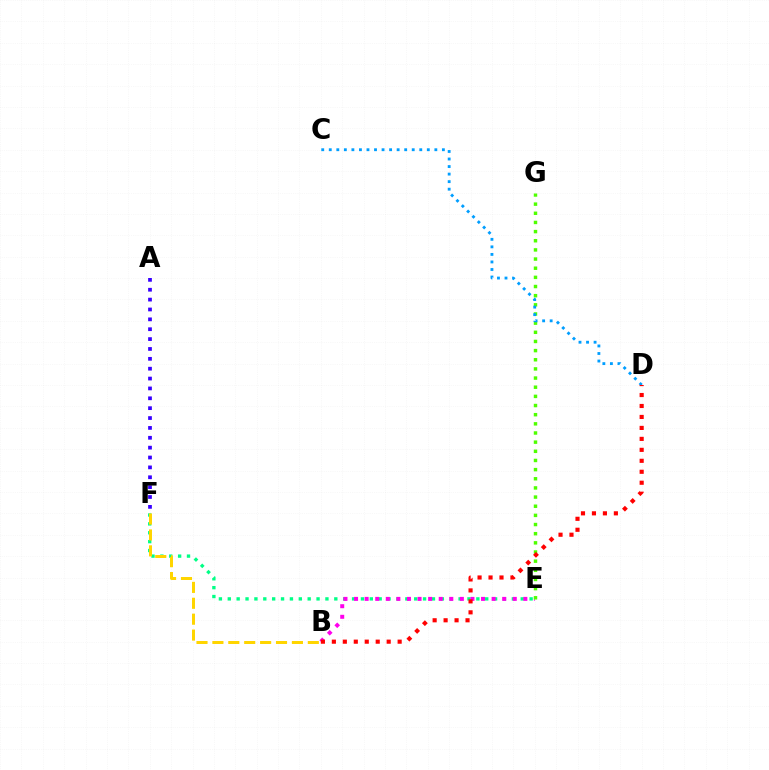{('E', 'F'): [{'color': '#00ff86', 'line_style': 'dotted', 'thickness': 2.41}], ('B', 'E'): [{'color': '#ff00ed', 'line_style': 'dotted', 'thickness': 2.87}], ('E', 'G'): [{'color': '#4fff00', 'line_style': 'dotted', 'thickness': 2.49}], ('C', 'D'): [{'color': '#009eff', 'line_style': 'dotted', 'thickness': 2.05}], ('B', 'D'): [{'color': '#ff0000', 'line_style': 'dotted', 'thickness': 2.98}], ('A', 'F'): [{'color': '#3700ff', 'line_style': 'dotted', 'thickness': 2.68}], ('B', 'F'): [{'color': '#ffd500', 'line_style': 'dashed', 'thickness': 2.16}]}